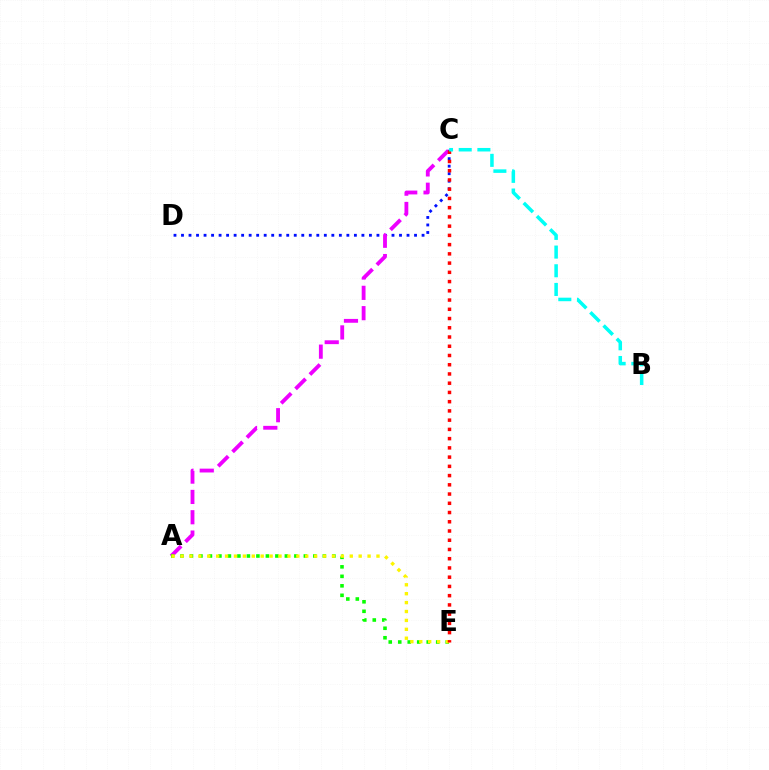{('C', 'D'): [{'color': '#0010ff', 'line_style': 'dotted', 'thickness': 2.04}], ('A', 'C'): [{'color': '#ee00ff', 'line_style': 'dashed', 'thickness': 2.76}], ('A', 'E'): [{'color': '#08ff00', 'line_style': 'dotted', 'thickness': 2.58}, {'color': '#fcf500', 'line_style': 'dotted', 'thickness': 2.42}], ('C', 'E'): [{'color': '#ff0000', 'line_style': 'dotted', 'thickness': 2.51}], ('B', 'C'): [{'color': '#00fff6', 'line_style': 'dashed', 'thickness': 2.54}]}